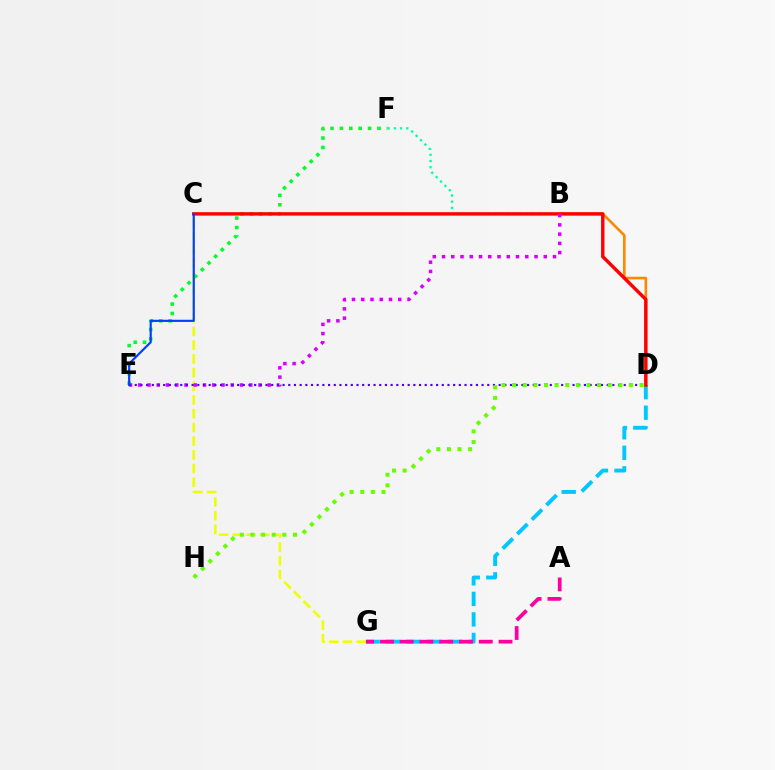{('B', 'F'): [{'color': '#00ffaf', 'line_style': 'dotted', 'thickness': 1.69}], ('E', 'F'): [{'color': '#00ff27', 'line_style': 'dotted', 'thickness': 2.55}], ('B', 'D'): [{'color': '#ff8800', 'line_style': 'solid', 'thickness': 1.89}], ('D', 'G'): [{'color': '#00c7ff', 'line_style': 'dashed', 'thickness': 2.79}], ('C', 'D'): [{'color': '#ff0000', 'line_style': 'solid', 'thickness': 2.45}], ('C', 'G'): [{'color': '#eeff00', 'line_style': 'dashed', 'thickness': 1.86}], ('B', 'E'): [{'color': '#d600ff', 'line_style': 'dotted', 'thickness': 2.51}], ('D', 'E'): [{'color': '#4f00ff', 'line_style': 'dotted', 'thickness': 1.54}], ('A', 'G'): [{'color': '#ff00a0', 'line_style': 'dashed', 'thickness': 2.69}], ('D', 'H'): [{'color': '#66ff00', 'line_style': 'dotted', 'thickness': 2.89}], ('C', 'E'): [{'color': '#003fff', 'line_style': 'solid', 'thickness': 1.56}]}